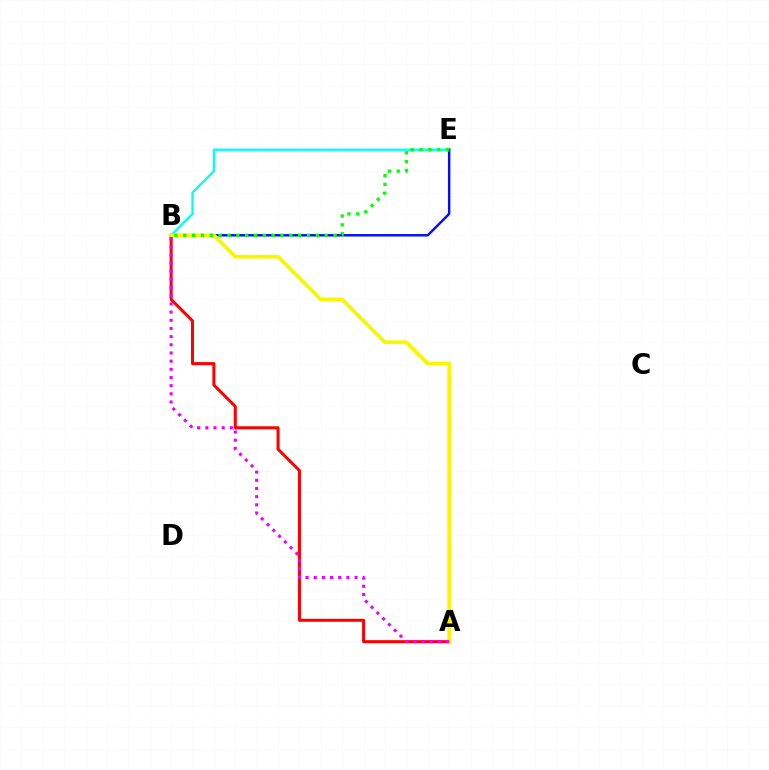{('B', 'E'): [{'color': '#00fff6', 'line_style': 'solid', 'thickness': 1.66}, {'color': '#0010ff', 'line_style': 'solid', 'thickness': 1.75}, {'color': '#08ff00', 'line_style': 'dotted', 'thickness': 2.4}], ('A', 'B'): [{'color': '#ff0000', 'line_style': 'solid', 'thickness': 2.18}, {'color': '#fcf500', 'line_style': 'solid', 'thickness': 2.68}, {'color': '#ee00ff', 'line_style': 'dotted', 'thickness': 2.22}]}